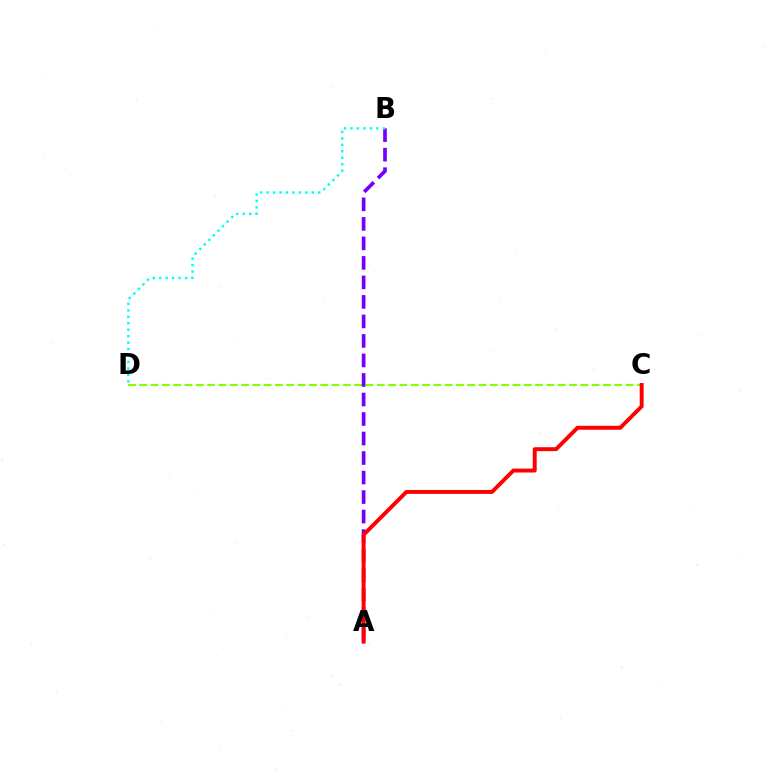{('C', 'D'): [{'color': '#84ff00', 'line_style': 'dashed', 'thickness': 1.54}], ('A', 'B'): [{'color': '#7200ff', 'line_style': 'dashed', 'thickness': 2.65}], ('A', 'C'): [{'color': '#ff0000', 'line_style': 'solid', 'thickness': 2.83}], ('B', 'D'): [{'color': '#00fff6', 'line_style': 'dotted', 'thickness': 1.75}]}